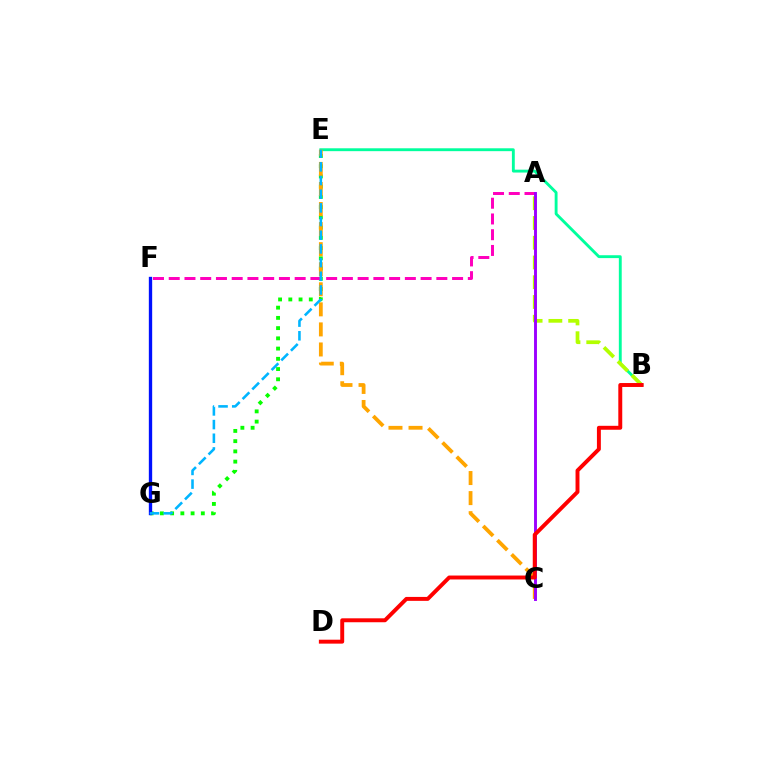{('E', 'G'): [{'color': '#08ff00', 'line_style': 'dotted', 'thickness': 2.78}, {'color': '#00b5ff', 'line_style': 'dashed', 'thickness': 1.86}], ('B', 'E'): [{'color': '#00ff9d', 'line_style': 'solid', 'thickness': 2.07}], ('A', 'F'): [{'color': '#ff00bd', 'line_style': 'dashed', 'thickness': 2.14}], ('C', 'E'): [{'color': '#ffa500', 'line_style': 'dashed', 'thickness': 2.73}], ('F', 'G'): [{'color': '#0010ff', 'line_style': 'solid', 'thickness': 2.4}], ('A', 'B'): [{'color': '#b3ff00', 'line_style': 'dashed', 'thickness': 2.68}], ('A', 'C'): [{'color': '#9b00ff', 'line_style': 'solid', 'thickness': 2.1}], ('B', 'D'): [{'color': '#ff0000', 'line_style': 'solid', 'thickness': 2.83}]}